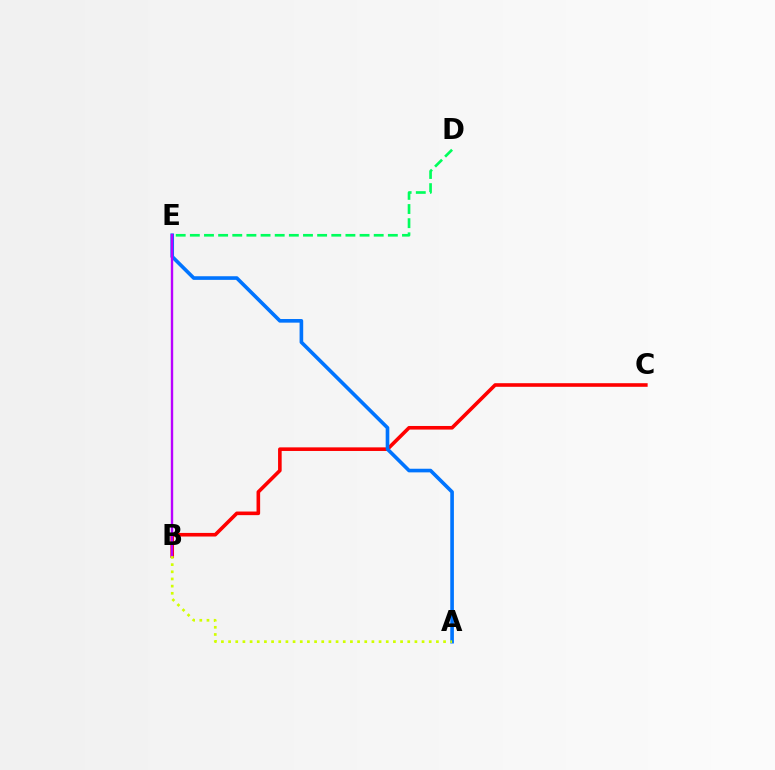{('B', 'C'): [{'color': '#ff0000', 'line_style': 'solid', 'thickness': 2.59}], ('A', 'E'): [{'color': '#0074ff', 'line_style': 'solid', 'thickness': 2.61}], ('B', 'E'): [{'color': '#b900ff', 'line_style': 'solid', 'thickness': 1.72}], ('A', 'B'): [{'color': '#d1ff00', 'line_style': 'dotted', 'thickness': 1.95}], ('D', 'E'): [{'color': '#00ff5c', 'line_style': 'dashed', 'thickness': 1.92}]}